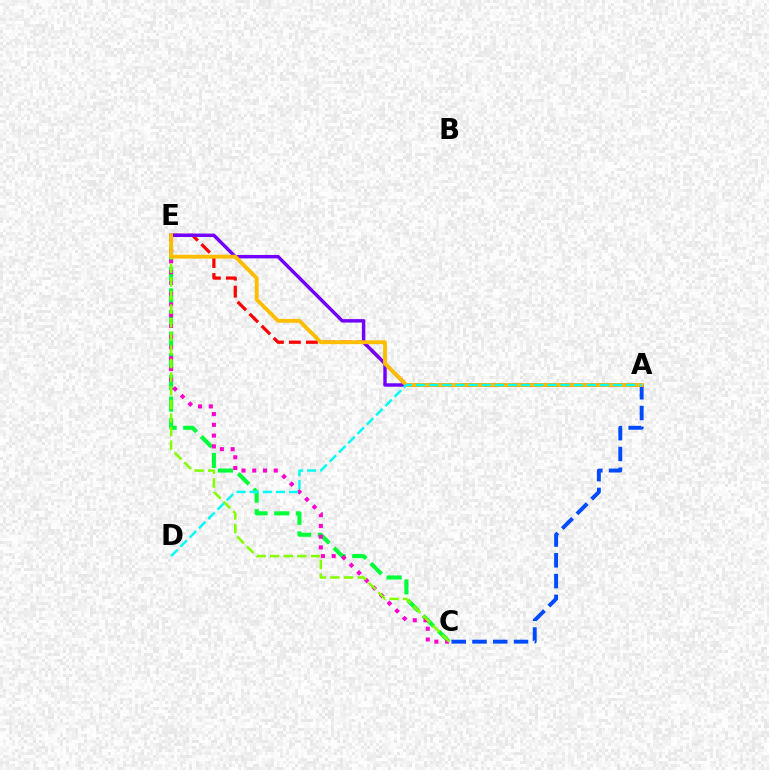{('C', 'E'): [{'color': '#00ff39', 'line_style': 'dashed', 'thickness': 2.94}, {'color': '#ff00cf', 'line_style': 'dotted', 'thickness': 2.92}, {'color': '#84ff00', 'line_style': 'dashed', 'thickness': 1.85}], ('A', 'C'): [{'color': '#004bff', 'line_style': 'dashed', 'thickness': 2.82}], ('A', 'E'): [{'color': '#ff0000', 'line_style': 'dashed', 'thickness': 2.31}, {'color': '#7200ff', 'line_style': 'solid', 'thickness': 2.47}, {'color': '#ffbd00', 'line_style': 'solid', 'thickness': 2.77}], ('A', 'D'): [{'color': '#00fff6', 'line_style': 'dashed', 'thickness': 1.78}]}